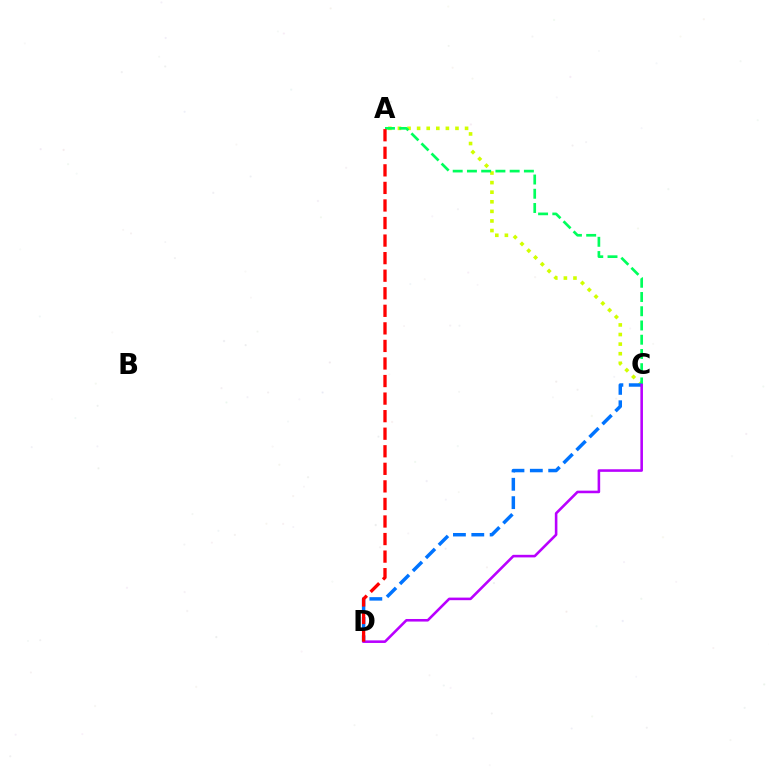{('A', 'C'): [{'color': '#d1ff00', 'line_style': 'dotted', 'thickness': 2.61}, {'color': '#00ff5c', 'line_style': 'dashed', 'thickness': 1.93}], ('C', 'D'): [{'color': '#0074ff', 'line_style': 'dashed', 'thickness': 2.49}, {'color': '#b900ff', 'line_style': 'solid', 'thickness': 1.86}], ('A', 'D'): [{'color': '#ff0000', 'line_style': 'dashed', 'thickness': 2.39}]}